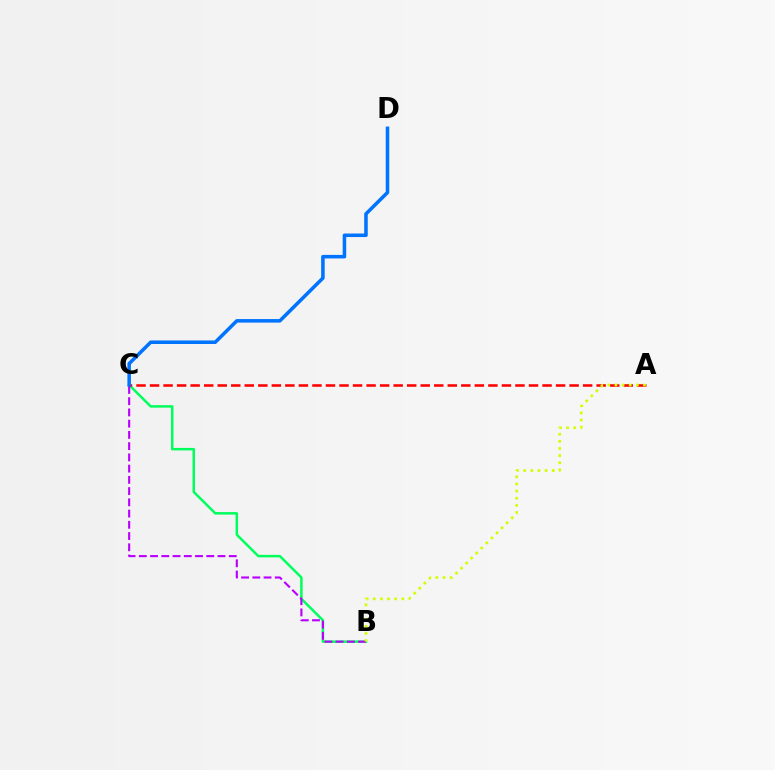{('B', 'C'): [{'color': '#00ff5c', 'line_style': 'solid', 'thickness': 1.79}, {'color': '#b900ff', 'line_style': 'dashed', 'thickness': 1.53}], ('A', 'C'): [{'color': '#ff0000', 'line_style': 'dashed', 'thickness': 1.84}], ('A', 'B'): [{'color': '#d1ff00', 'line_style': 'dotted', 'thickness': 1.94}], ('C', 'D'): [{'color': '#0074ff', 'line_style': 'solid', 'thickness': 2.55}]}